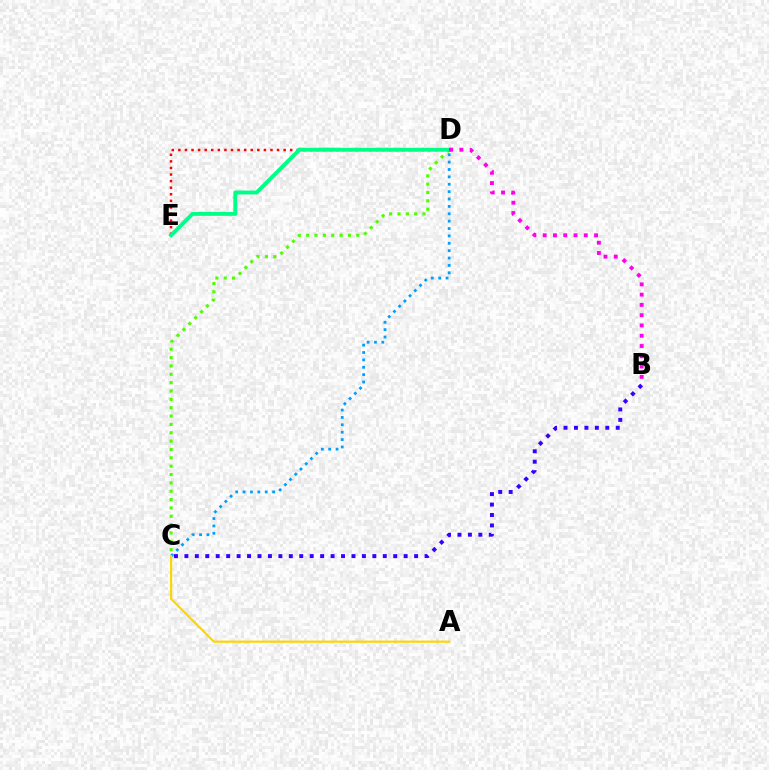{('C', 'D'): [{'color': '#4fff00', 'line_style': 'dotted', 'thickness': 2.27}, {'color': '#009eff', 'line_style': 'dotted', 'thickness': 2.0}], ('D', 'E'): [{'color': '#ff0000', 'line_style': 'dotted', 'thickness': 1.79}, {'color': '#00ff86', 'line_style': 'solid', 'thickness': 2.82}], ('B', 'C'): [{'color': '#3700ff', 'line_style': 'dotted', 'thickness': 2.84}], ('B', 'D'): [{'color': '#ff00ed', 'line_style': 'dotted', 'thickness': 2.79}], ('A', 'C'): [{'color': '#ffd500', 'line_style': 'solid', 'thickness': 1.56}]}